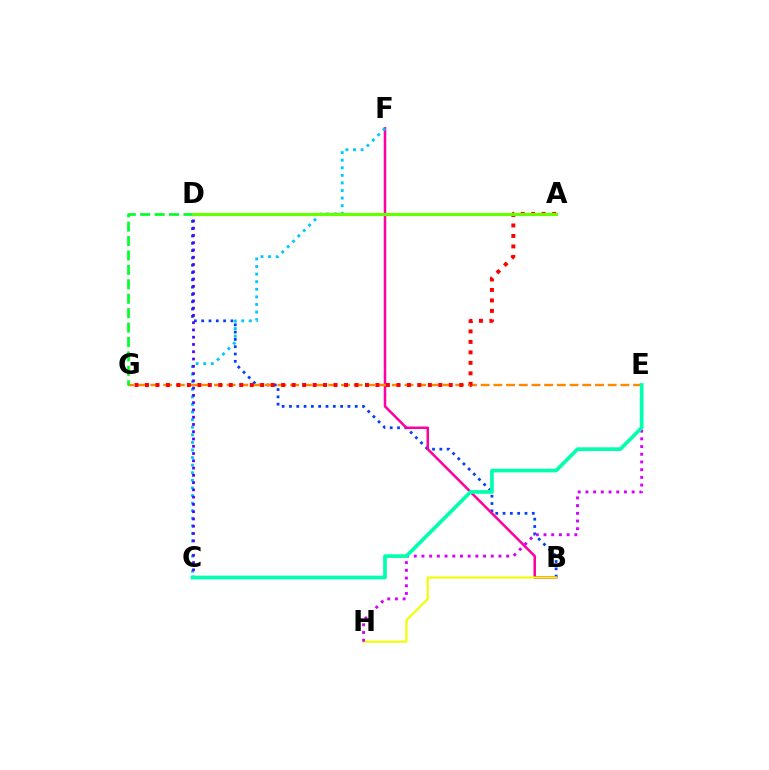{('B', 'D'): [{'color': '#003fff', 'line_style': 'dotted', 'thickness': 1.99}], ('B', 'F'): [{'color': '#ff00a0', 'line_style': 'solid', 'thickness': 1.82}], ('C', 'F'): [{'color': '#00c7ff', 'line_style': 'dotted', 'thickness': 2.06}], ('B', 'H'): [{'color': '#eeff00', 'line_style': 'solid', 'thickness': 1.52}], ('E', 'G'): [{'color': '#ff8800', 'line_style': 'dashed', 'thickness': 1.73}], ('D', 'G'): [{'color': '#00ff27', 'line_style': 'dashed', 'thickness': 1.96}], ('A', 'G'): [{'color': '#ff0000', 'line_style': 'dotted', 'thickness': 2.85}], ('E', 'H'): [{'color': '#d600ff', 'line_style': 'dotted', 'thickness': 2.09}], ('C', 'D'): [{'color': '#4f00ff', 'line_style': 'dotted', 'thickness': 1.98}], ('A', 'D'): [{'color': '#66ff00', 'line_style': 'solid', 'thickness': 2.3}], ('C', 'E'): [{'color': '#00ffaf', 'line_style': 'solid', 'thickness': 2.66}]}